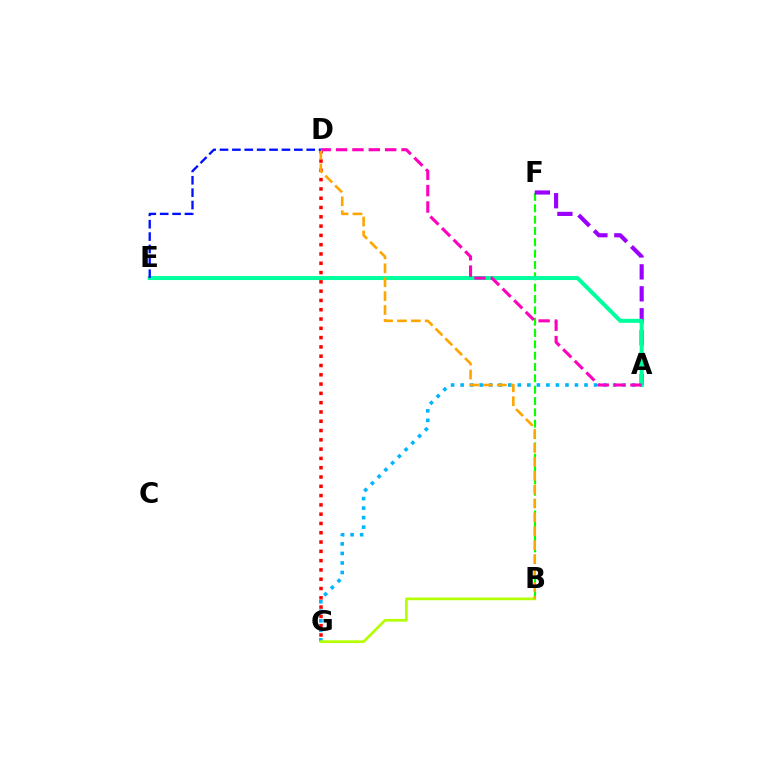{('D', 'G'): [{'color': '#ff0000', 'line_style': 'dotted', 'thickness': 2.52}], ('B', 'F'): [{'color': '#08ff00', 'line_style': 'dashed', 'thickness': 1.54}], ('A', 'G'): [{'color': '#00b5ff', 'line_style': 'dotted', 'thickness': 2.59}], ('B', 'G'): [{'color': '#b3ff00', 'line_style': 'solid', 'thickness': 1.94}], ('A', 'F'): [{'color': '#9b00ff', 'line_style': 'dashed', 'thickness': 2.98}], ('A', 'E'): [{'color': '#00ff9d', 'line_style': 'solid', 'thickness': 2.88}], ('A', 'D'): [{'color': '#ff00bd', 'line_style': 'dashed', 'thickness': 2.22}], ('B', 'D'): [{'color': '#ffa500', 'line_style': 'dashed', 'thickness': 1.89}], ('D', 'E'): [{'color': '#0010ff', 'line_style': 'dashed', 'thickness': 1.68}]}